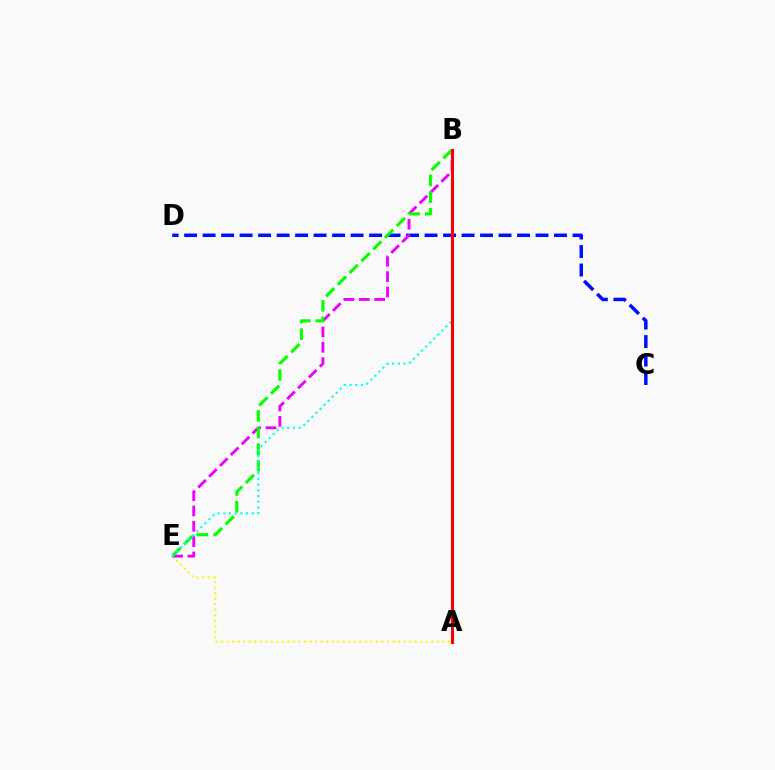{('C', 'D'): [{'color': '#0010ff', 'line_style': 'dashed', 'thickness': 2.51}], ('A', 'E'): [{'color': '#fcf500', 'line_style': 'dotted', 'thickness': 1.5}], ('B', 'E'): [{'color': '#ee00ff', 'line_style': 'dashed', 'thickness': 2.08}, {'color': '#08ff00', 'line_style': 'dashed', 'thickness': 2.26}, {'color': '#00fff6', 'line_style': 'dotted', 'thickness': 1.55}], ('A', 'B'): [{'color': '#ff0000', 'line_style': 'solid', 'thickness': 2.2}]}